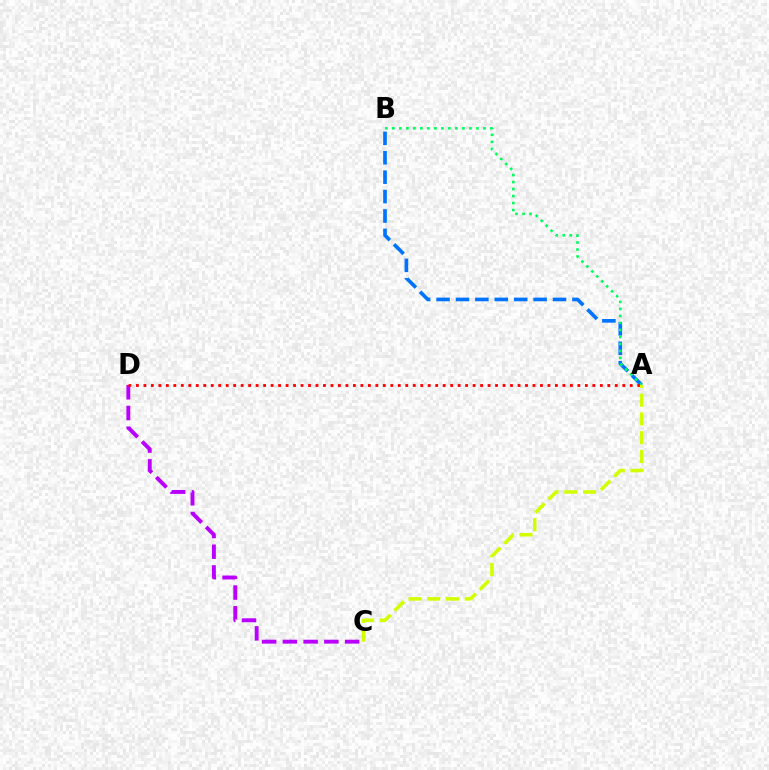{('A', 'B'): [{'color': '#0074ff', 'line_style': 'dashed', 'thickness': 2.64}, {'color': '#00ff5c', 'line_style': 'dotted', 'thickness': 1.9}], ('C', 'D'): [{'color': '#b900ff', 'line_style': 'dashed', 'thickness': 2.82}], ('A', 'D'): [{'color': '#ff0000', 'line_style': 'dotted', 'thickness': 2.03}], ('A', 'C'): [{'color': '#d1ff00', 'line_style': 'dashed', 'thickness': 2.55}]}